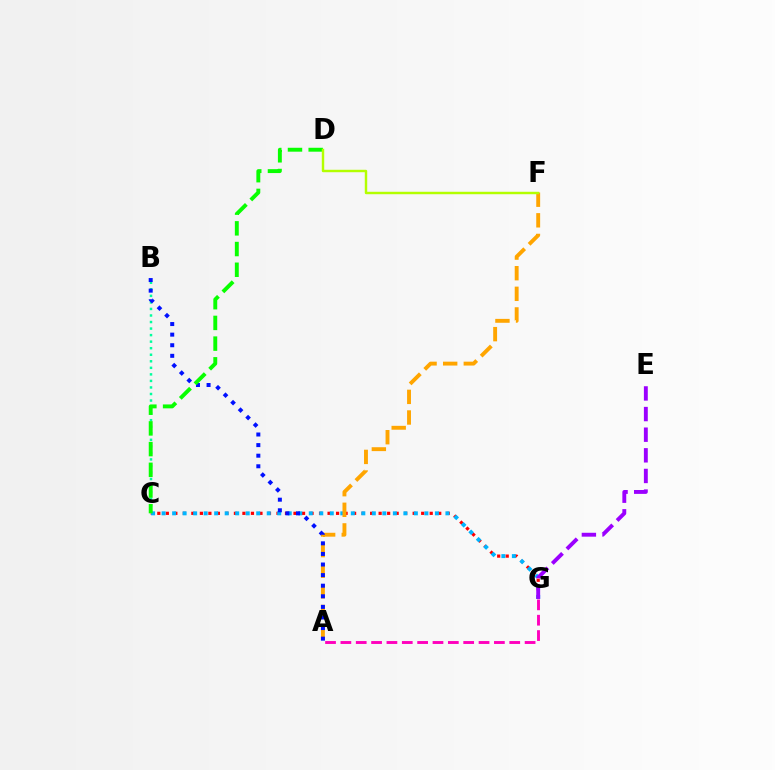{('C', 'G'): [{'color': '#ff0000', 'line_style': 'dotted', 'thickness': 2.31}, {'color': '#00b5ff', 'line_style': 'dotted', 'thickness': 2.86}], ('B', 'C'): [{'color': '#00ff9d', 'line_style': 'dotted', 'thickness': 1.78}], ('A', 'F'): [{'color': '#ffa500', 'line_style': 'dashed', 'thickness': 2.8}], ('A', 'B'): [{'color': '#0010ff', 'line_style': 'dotted', 'thickness': 2.88}], ('E', 'G'): [{'color': '#9b00ff', 'line_style': 'dashed', 'thickness': 2.8}], ('C', 'D'): [{'color': '#08ff00', 'line_style': 'dashed', 'thickness': 2.81}], ('D', 'F'): [{'color': '#b3ff00', 'line_style': 'solid', 'thickness': 1.76}], ('A', 'G'): [{'color': '#ff00bd', 'line_style': 'dashed', 'thickness': 2.09}]}